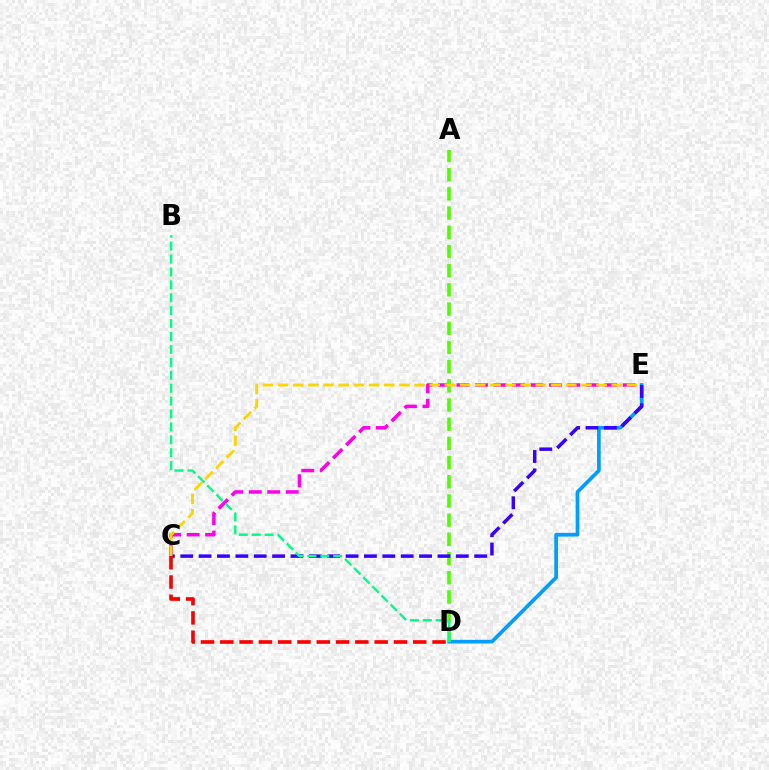{('C', 'E'): [{'color': '#ff00ed', 'line_style': 'dashed', 'thickness': 2.51}, {'color': '#3700ff', 'line_style': 'dashed', 'thickness': 2.5}, {'color': '#ffd500', 'line_style': 'dashed', 'thickness': 2.06}], ('D', 'E'): [{'color': '#009eff', 'line_style': 'solid', 'thickness': 2.65}], ('A', 'D'): [{'color': '#4fff00', 'line_style': 'dashed', 'thickness': 2.61}], ('B', 'D'): [{'color': '#00ff86', 'line_style': 'dashed', 'thickness': 1.75}], ('C', 'D'): [{'color': '#ff0000', 'line_style': 'dashed', 'thickness': 2.62}]}